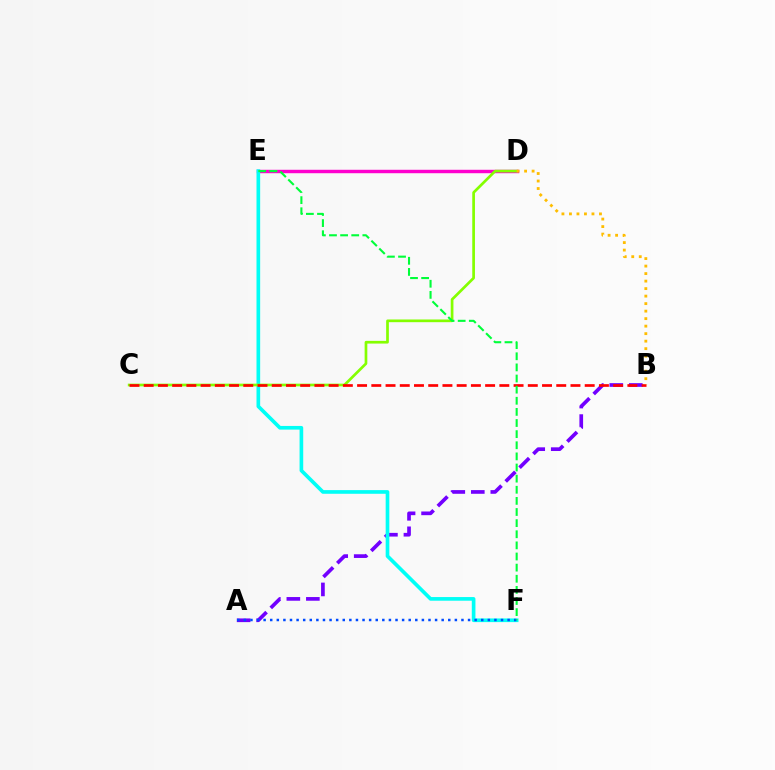{('D', 'E'): [{'color': '#ff00cf', 'line_style': 'solid', 'thickness': 2.47}], ('A', 'B'): [{'color': '#7200ff', 'line_style': 'dashed', 'thickness': 2.65}], ('E', 'F'): [{'color': '#00fff6', 'line_style': 'solid', 'thickness': 2.64}, {'color': '#00ff39', 'line_style': 'dashed', 'thickness': 1.51}], ('C', 'D'): [{'color': '#84ff00', 'line_style': 'solid', 'thickness': 1.94}], ('A', 'F'): [{'color': '#004bff', 'line_style': 'dotted', 'thickness': 1.79}], ('B', 'C'): [{'color': '#ff0000', 'line_style': 'dashed', 'thickness': 1.93}], ('B', 'D'): [{'color': '#ffbd00', 'line_style': 'dotted', 'thickness': 2.04}]}